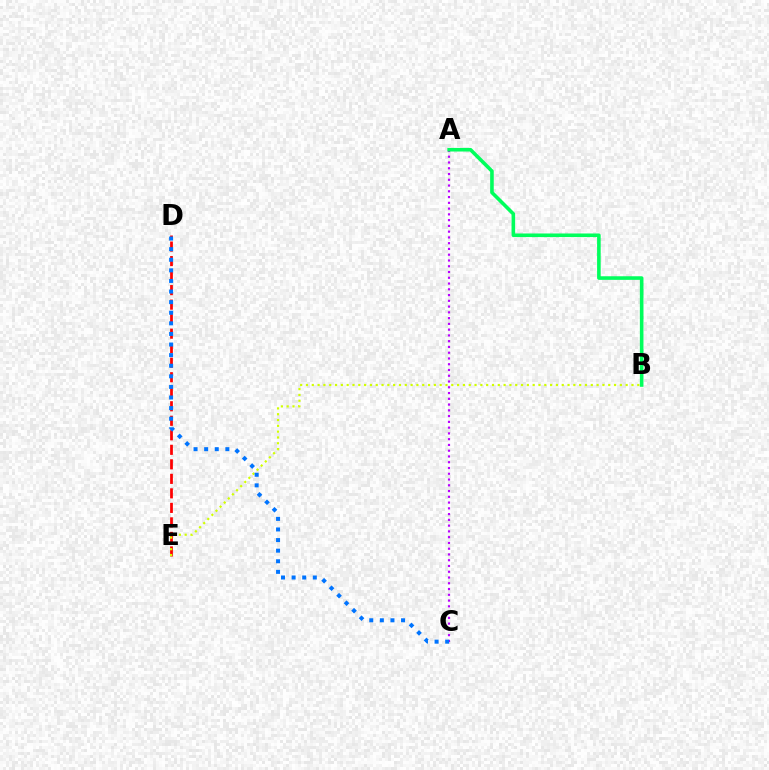{('D', 'E'): [{'color': '#ff0000', 'line_style': 'dashed', 'thickness': 1.97}], ('A', 'C'): [{'color': '#b900ff', 'line_style': 'dotted', 'thickness': 1.57}], ('A', 'B'): [{'color': '#00ff5c', 'line_style': 'solid', 'thickness': 2.59}], ('B', 'E'): [{'color': '#d1ff00', 'line_style': 'dotted', 'thickness': 1.58}], ('C', 'D'): [{'color': '#0074ff', 'line_style': 'dotted', 'thickness': 2.88}]}